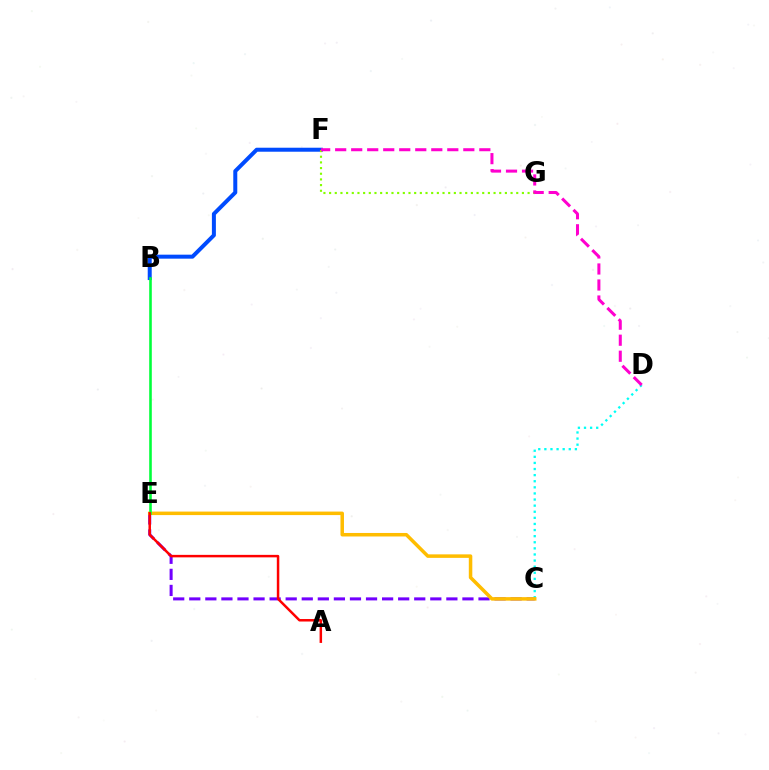{('B', 'F'): [{'color': '#004bff', 'line_style': 'solid', 'thickness': 2.88}], ('C', 'E'): [{'color': '#7200ff', 'line_style': 'dashed', 'thickness': 2.18}, {'color': '#ffbd00', 'line_style': 'solid', 'thickness': 2.53}], ('C', 'D'): [{'color': '#00fff6', 'line_style': 'dotted', 'thickness': 1.66}], ('F', 'G'): [{'color': '#84ff00', 'line_style': 'dotted', 'thickness': 1.54}], ('D', 'F'): [{'color': '#ff00cf', 'line_style': 'dashed', 'thickness': 2.18}], ('B', 'E'): [{'color': '#00ff39', 'line_style': 'solid', 'thickness': 1.86}], ('A', 'E'): [{'color': '#ff0000', 'line_style': 'solid', 'thickness': 1.79}]}